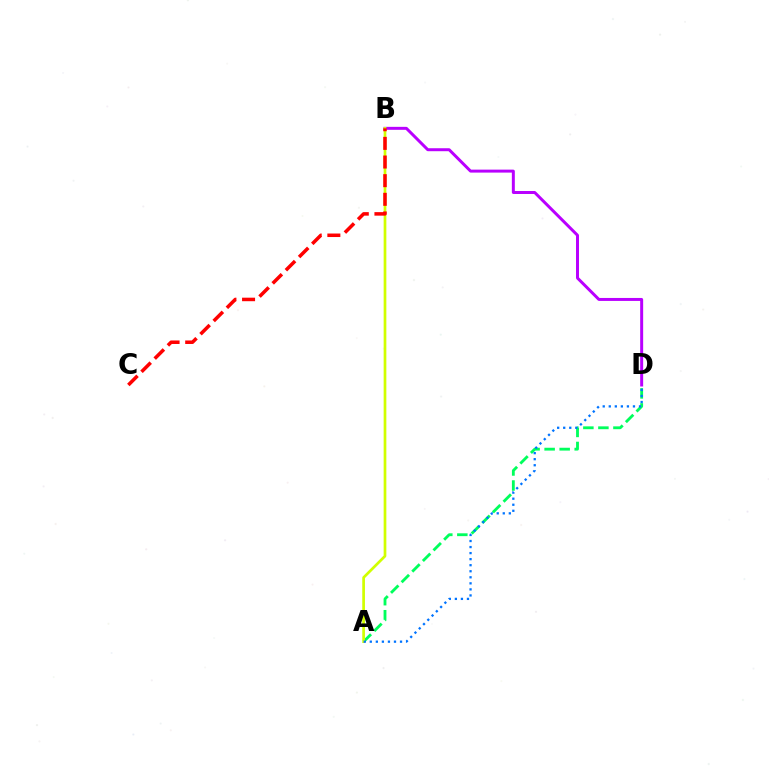{('A', 'D'): [{'color': '#00ff5c', 'line_style': 'dashed', 'thickness': 2.04}, {'color': '#0074ff', 'line_style': 'dotted', 'thickness': 1.64}], ('B', 'D'): [{'color': '#b900ff', 'line_style': 'solid', 'thickness': 2.14}], ('A', 'B'): [{'color': '#d1ff00', 'line_style': 'solid', 'thickness': 1.95}], ('B', 'C'): [{'color': '#ff0000', 'line_style': 'dashed', 'thickness': 2.53}]}